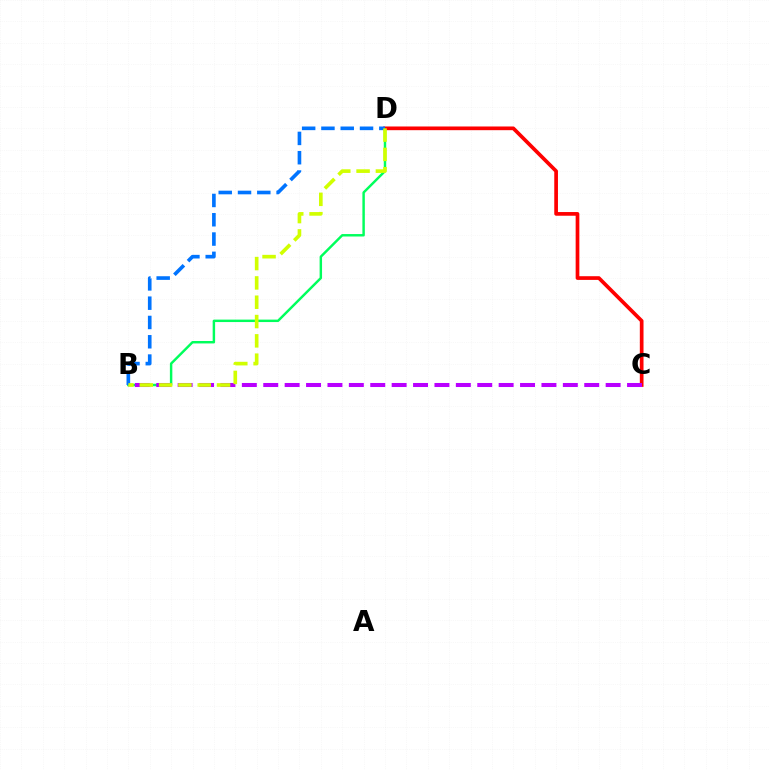{('B', 'D'): [{'color': '#00ff5c', 'line_style': 'solid', 'thickness': 1.76}, {'color': '#0074ff', 'line_style': 'dashed', 'thickness': 2.62}, {'color': '#d1ff00', 'line_style': 'dashed', 'thickness': 2.62}], ('C', 'D'): [{'color': '#ff0000', 'line_style': 'solid', 'thickness': 2.66}], ('B', 'C'): [{'color': '#b900ff', 'line_style': 'dashed', 'thickness': 2.91}]}